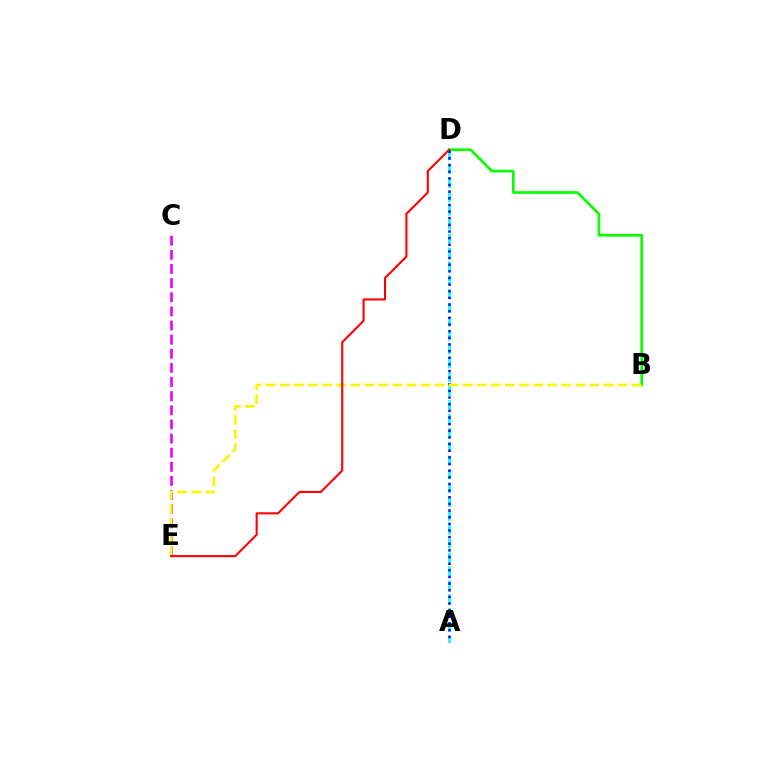{('A', 'D'): [{'color': '#00fff6', 'line_style': 'dashed', 'thickness': 1.88}, {'color': '#0010ff', 'line_style': 'dotted', 'thickness': 1.81}], ('C', 'E'): [{'color': '#ee00ff', 'line_style': 'dashed', 'thickness': 1.92}], ('B', 'D'): [{'color': '#08ff00', 'line_style': 'solid', 'thickness': 1.92}], ('B', 'E'): [{'color': '#fcf500', 'line_style': 'dashed', 'thickness': 1.91}], ('D', 'E'): [{'color': '#ff0000', 'line_style': 'solid', 'thickness': 1.51}]}